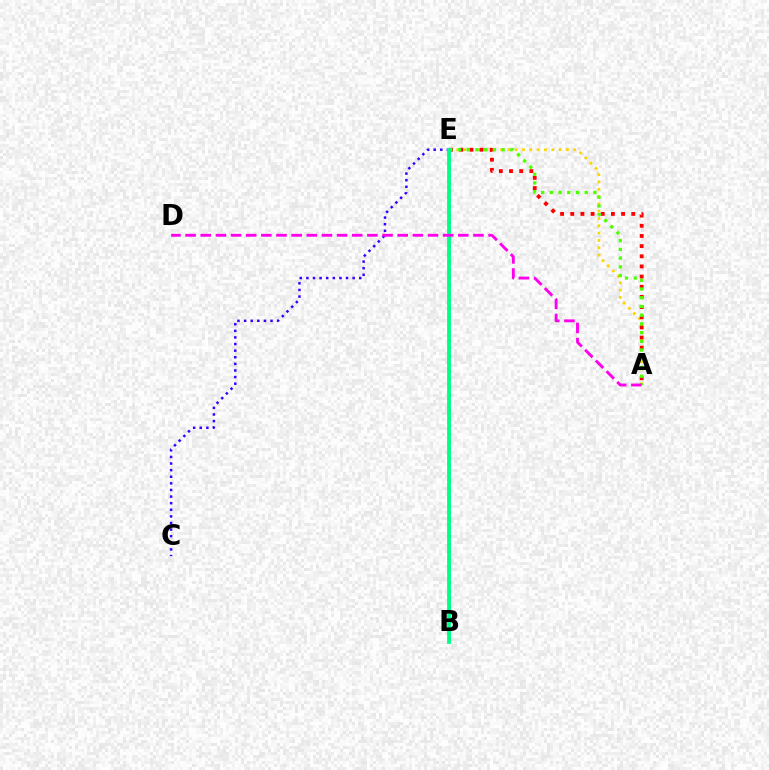{('C', 'E'): [{'color': '#3700ff', 'line_style': 'dotted', 'thickness': 1.8}], ('A', 'E'): [{'color': '#ffd500', 'line_style': 'dotted', 'thickness': 1.99}, {'color': '#ff0000', 'line_style': 'dotted', 'thickness': 2.76}, {'color': '#4fff00', 'line_style': 'dotted', 'thickness': 2.37}], ('B', 'E'): [{'color': '#009eff', 'line_style': 'dotted', 'thickness': 2.13}, {'color': '#00ff86', 'line_style': 'solid', 'thickness': 2.74}], ('A', 'D'): [{'color': '#ff00ed', 'line_style': 'dashed', 'thickness': 2.06}]}